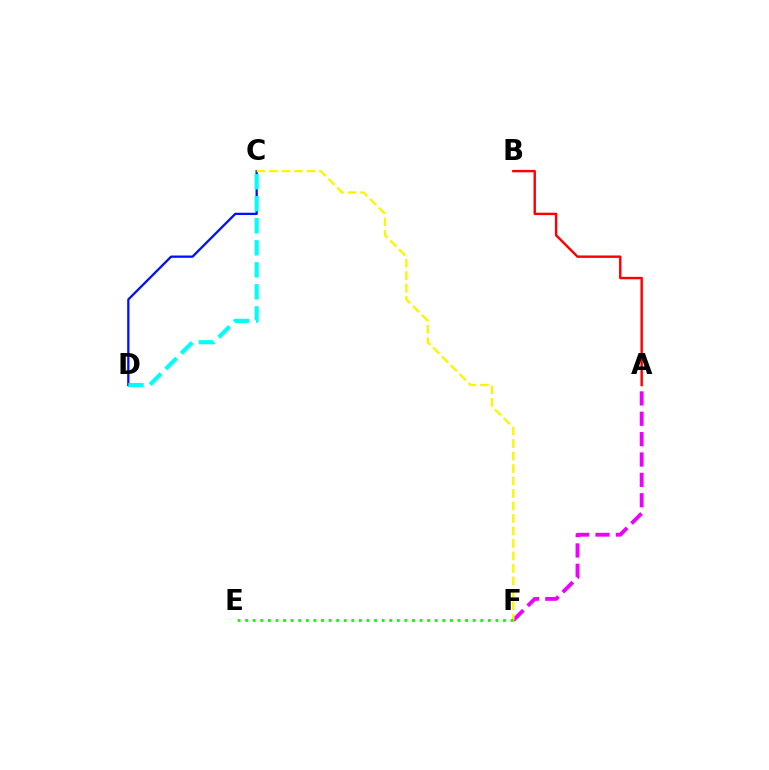{('C', 'D'): [{'color': '#0010ff', 'line_style': 'solid', 'thickness': 1.65}, {'color': '#00fff6', 'line_style': 'dashed', 'thickness': 2.99}], ('A', 'F'): [{'color': '#ee00ff', 'line_style': 'dashed', 'thickness': 2.77}], ('C', 'F'): [{'color': '#fcf500', 'line_style': 'dashed', 'thickness': 1.7}], ('A', 'B'): [{'color': '#ff0000', 'line_style': 'solid', 'thickness': 1.75}], ('E', 'F'): [{'color': '#08ff00', 'line_style': 'dotted', 'thickness': 2.06}]}